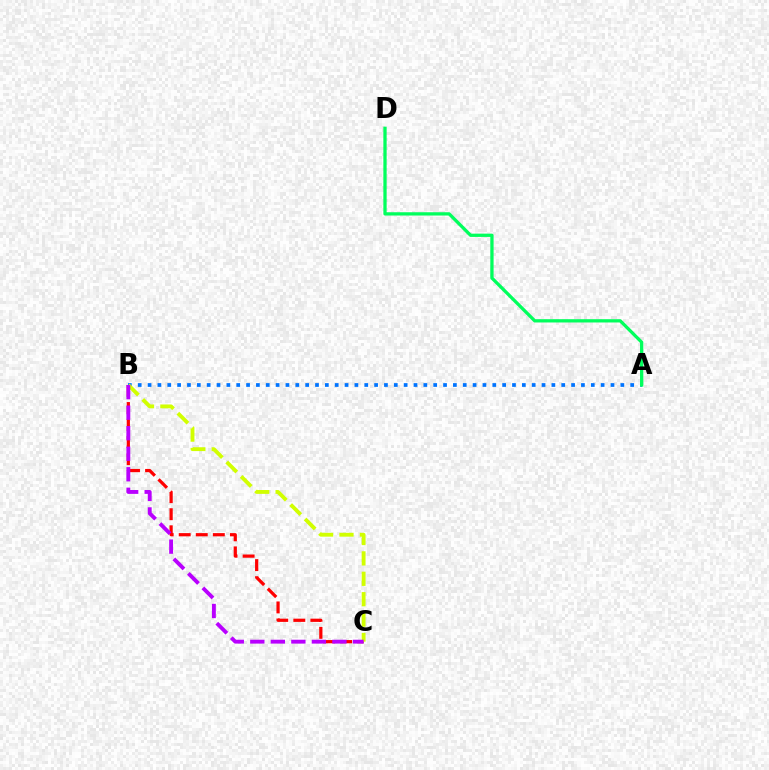{('A', 'B'): [{'color': '#0074ff', 'line_style': 'dotted', 'thickness': 2.68}], ('B', 'C'): [{'color': '#ff0000', 'line_style': 'dashed', 'thickness': 2.32}, {'color': '#d1ff00', 'line_style': 'dashed', 'thickness': 2.77}, {'color': '#b900ff', 'line_style': 'dashed', 'thickness': 2.79}], ('A', 'D'): [{'color': '#00ff5c', 'line_style': 'solid', 'thickness': 2.36}]}